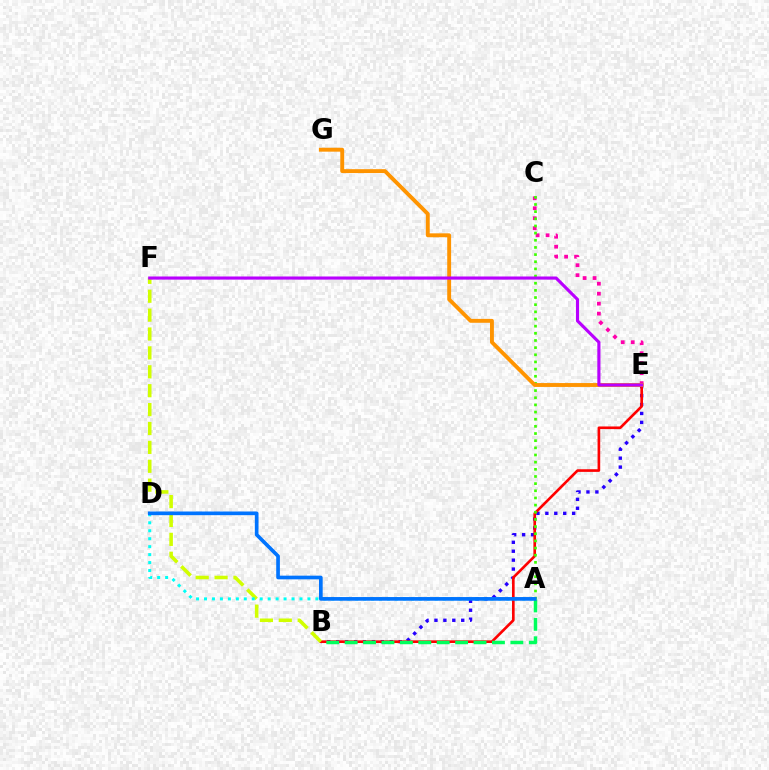{('B', 'E'): [{'color': '#2500ff', 'line_style': 'dotted', 'thickness': 2.43}, {'color': '#ff0000', 'line_style': 'solid', 'thickness': 1.9}], ('C', 'E'): [{'color': '#ff00ac', 'line_style': 'dotted', 'thickness': 2.71}], ('B', 'F'): [{'color': '#d1ff00', 'line_style': 'dashed', 'thickness': 2.57}], ('A', 'C'): [{'color': '#3dff00', 'line_style': 'dotted', 'thickness': 1.94}], ('A', 'D'): [{'color': '#00fff6', 'line_style': 'dotted', 'thickness': 2.16}, {'color': '#0074ff', 'line_style': 'solid', 'thickness': 2.65}], ('E', 'G'): [{'color': '#ff9400', 'line_style': 'solid', 'thickness': 2.8}], ('A', 'B'): [{'color': '#00ff5c', 'line_style': 'dashed', 'thickness': 2.5}], ('E', 'F'): [{'color': '#b900ff', 'line_style': 'solid', 'thickness': 2.26}]}